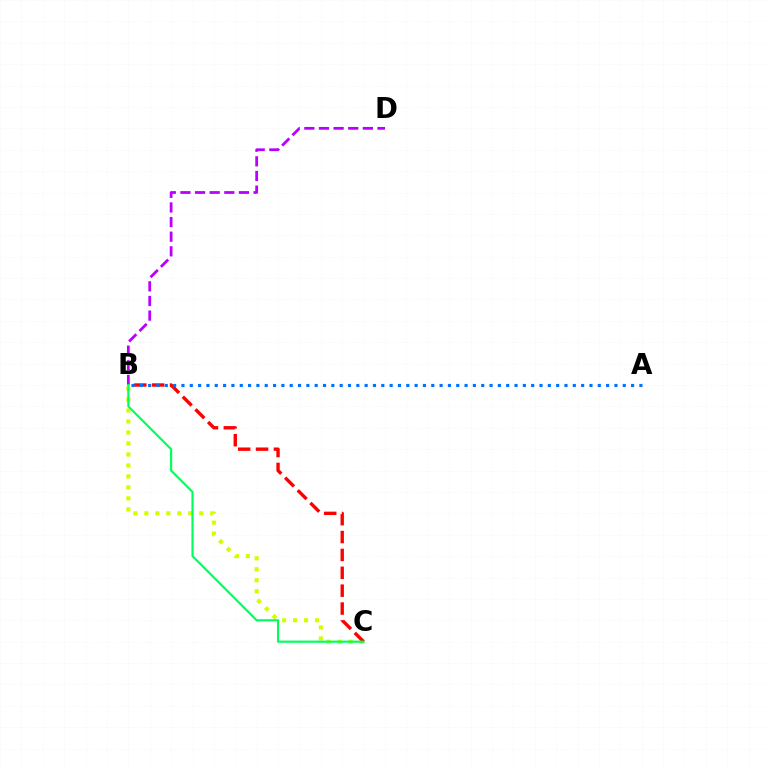{('B', 'D'): [{'color': '#b900ff', 'line_style': 'dashed', 'thickness': 1.99}], ('B', 'C'): [{'color': '#d1ff00', 'line_style': 'dotted', 'thickness': 2.98}, {'color': '#ff0000', 'line_style': 'dashed', 'thickness': 2.43}, {'color': '#00ff5c', 'line_style': 'solid', 'thickness': 1.55}], ('A', 'B'): [{'color': '#0074ff', 'line_style': 'dotted', 'thickness': 2.26}]}